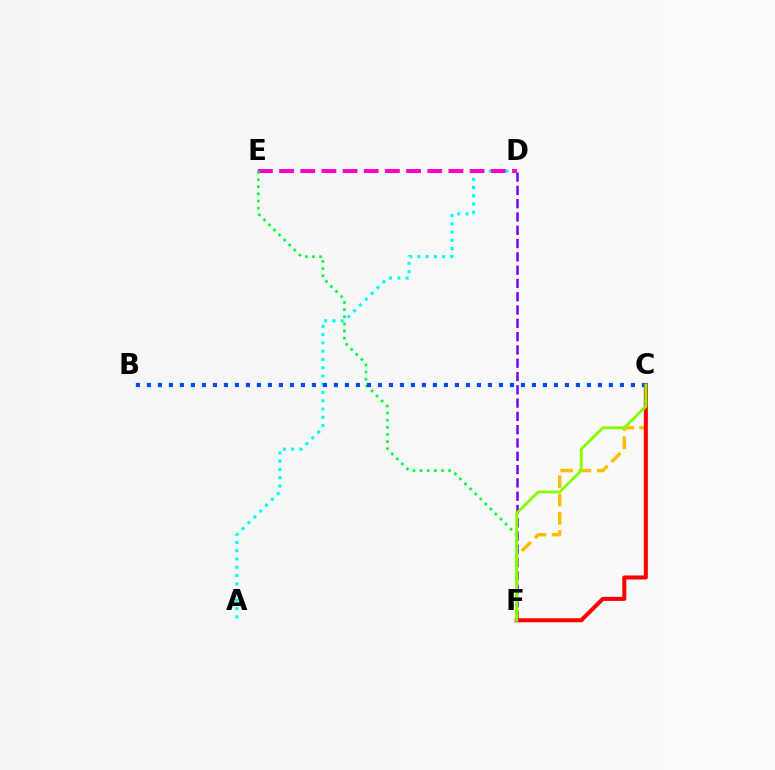{('A', 'D'): [{'color': '#00fff6', 'line_style': 'dotted', 'thickness': 2.25}], ('D', 'F'): [{'color': '#7200ff', 'line_style': 'dashed', 'thickness': 1.81}], ('C', 'F'): [{'color': '#ffbd00', 'line_style': 'dashed', 'thickness': 2.48}, {'color': '#ff0000', 'line_style': 'solid', 'thickness': 2.89}, {'color': '#84ff00', 'line_style': 'solid', 'thickness': 2.03}], ('D', 'E'): [{'color': '#ff00cf', 'line_style': 'dashed', 'thickness': 2.88}], ('E', 'F'): [{'color': '#00ff39', 'line_style': 'dotted', 'thickness': 1.94}], ('B', 'C'): [{'color': '#004bff', 'line_style': 'dotted', 'thickness': 2.99}]}